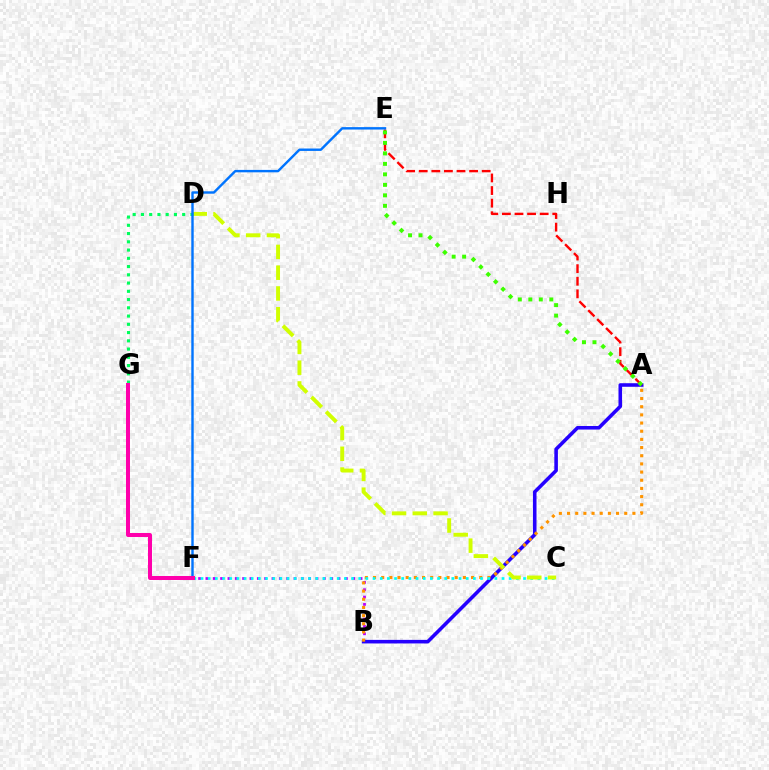{('B', 'F'): [{'color': '#b900ff', 'line_style': 'dotted', 'thickness': 1.99}], ('A', 'B'): [{'color': '#2500ff', 'line_style': 'solid', 'thickness': 2.57}, {'color': '#ff9400', 'line_style': 'dotted', 'thickness': 2.22}], ('A', 'E'): [{'color': '#ff0000', 'line_style': 'dashed', 'thickness': 1.71}, {'color': '#3dff00', 'line_style': 'dotted', 'thickness': 2.85}], ('C', 'F'): [{'color': '#00fff6', 'line_style': 'dotted', 'thickness': 1.95}], ('C', 'D'): [{'color': '#d1ff00', 'line_style': 'dashed', 'thickness': 2.82}], ('D', 'G'): [{'color': '#00ff5c', 'line_style': 'dotted', 'thickness': 2.24}], ('E', 'F'): [{'color': '#0074ff', 'line_style': 'solid', 'thickness': 1.74}], ('F', 'G'): [{'color': '#ff00ac', 'line_style': 'solid', 'thickness': 2.88}]}